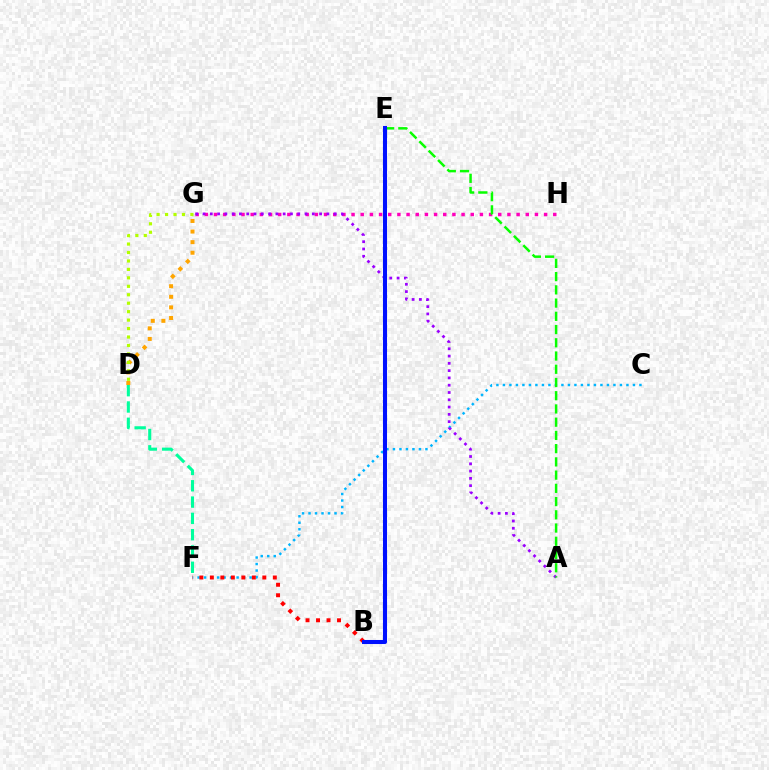{('C', 'F'): [{'color': '#00b5ff', 'line_style': 'dotted', 'thickness': 1.77}], ('G', 'H'): [{'color': '#ff00bd', 'line_style': 'dotted', 'thickness': 2.49}], ('B', 'F'): [{'color': '#ff0000', 'line_style': 'dotted', 'thickness': 2.85}], ('D', 'F'): [{'color': '#00ff9d', 'line_style': 'dashed', 'thickness': 2.21}], ('A', 'G'): [{'color': '#9b00ff', 'line_style': 'dotted', 'thickness': 1.98}], ('A', 'E'): [{'color': '#08ff00', 'line_style': 'dashed', 'thickness': 1.8}], ('B', 'E'): [{'color': '#0010ff', 'line_style': 'solid', 'thickness': 2.91}], ('D', 'G'): [{'color': '#ffa500', 'line_style': 'dotted', 'thickness': 2.88}, {'color': '#b3ff00', 'line_style': 'dotted', 'thickness': 2.3}]}